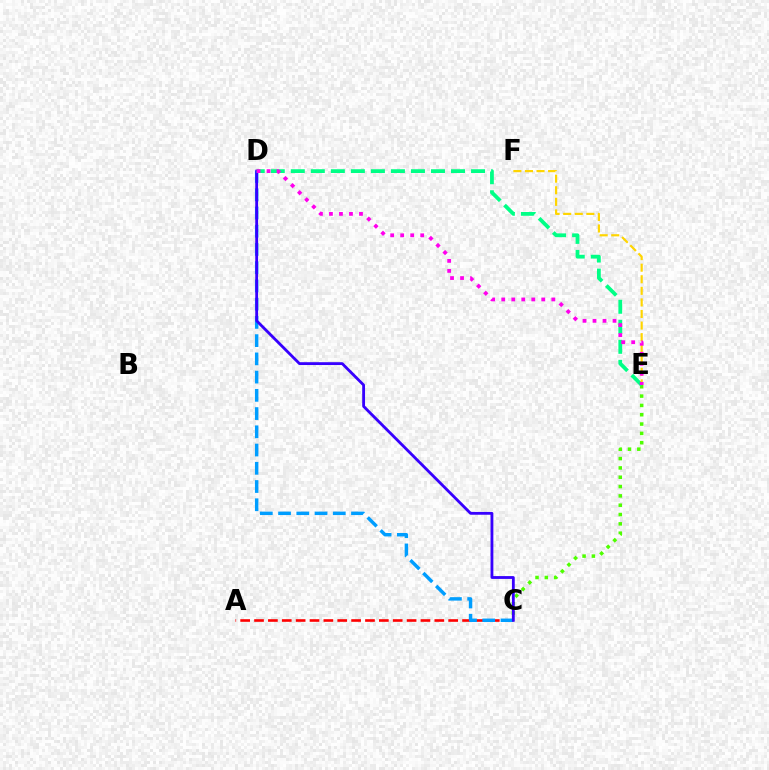{('A', 'C'): [{'color': '#ff0000', 'line_style': 'dashed', 'thickness': 1.88}], ('C', 'D'): [{'color': '#009eff', 'line_style': 'dashed', 'thickness': 2.48}, {'color': '#3700ff', 'line_style': 'solid', 'thickness': 2.03}], ('C', 'E'): [{'color': '#4fff00', 'line_style': 'dotted', 'thickness': 2.53}], ('D', 'E'): [{'color': '#00ff86', 'line_style': 'dashed', 'thickness': 2.72}, {'color': '#ff00ed', 'line_style': 'dotted', 'thickness': 2.72}], ('E', 'F'): [{'color': '#ffd500', 'line_style': 'dashed', 'thickness': 1.57}]}